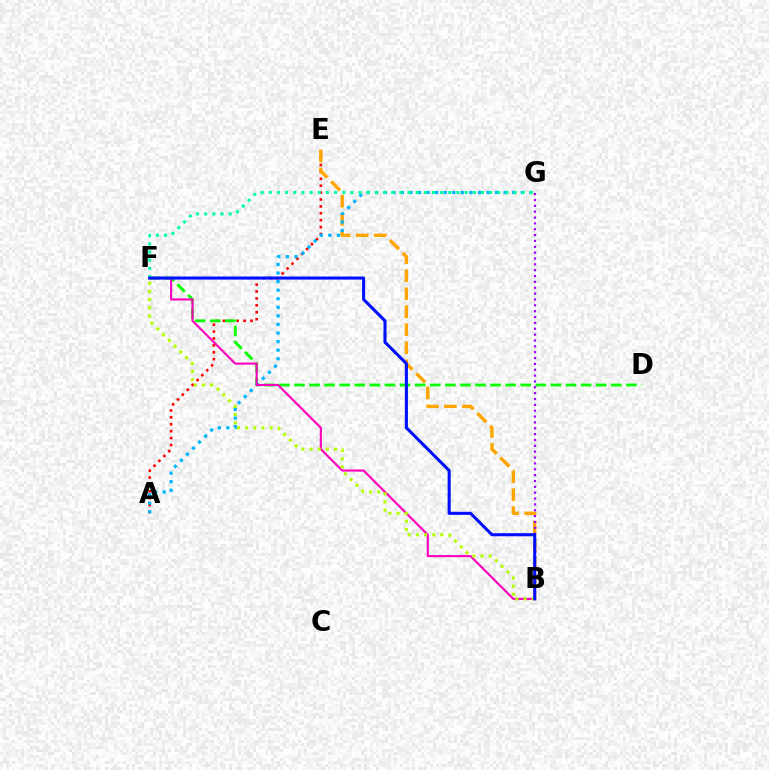{('A', 'E'): [{'color': '#ff0000', 'line_style': 'dotted', 'thickness': 1.88}], ('B', 'E'): [{'color': '#ffa500', 'line_style': 'dashed', 'thickness': 2.45}], ('D', 'F'): [{'color': '#08ff00', 'line_style': 'dashed', 'thickness': 2.05}], ('A', 'G'): [{'color': '#00b5ff', 'line_style': 'dotted', 'thickness': 2.33}], ('B', 'F'): [{'color': '#ff00bd', 'line_style': 'solid', 'thickness': 1.53}, {'color': '#b3ff00', 'line_style': 'dotted', 'thickness': 2.21}, {'color': '#0010ff', 'line_style': 'solid', 'thickness': 2.22}], ('F', 'G'): [{'color': '#00ff9d', 'line_style': 'dotted', 'thickness': 2.22}], ('B', 'G'): [{'color': '#9b00ff', 'line_style': 'dotted', 'thickness': 1.59}]}